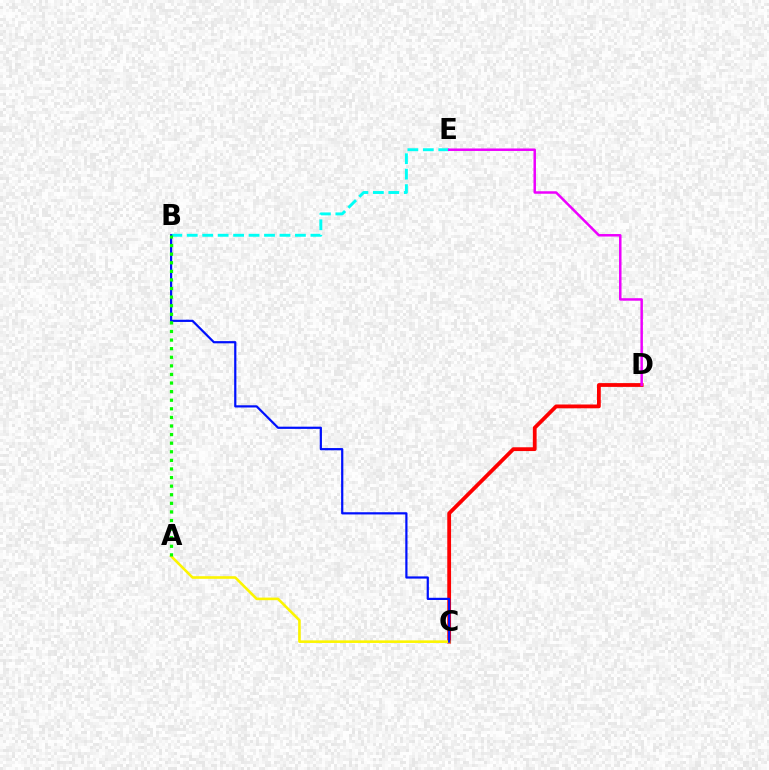{('B', 'E'): [{'color': '#00fff6', 'line_style': 'dashed', 'thickness': 2.1}], ('C', 'D'): [{'color': '#ff0000', 'line_style': 'solid', 'thickness': 2.73}], ('A', 'C'): [{'color': '#fcf500', 'line_style': 'solid', 'thickness': 1.87}], ('B', 'C'): [{'color': '#0010ff', 'line_style': 'solid', 'thickness': 1.59}], ('D', 'E'): [{'color': '#ee00ff', 'line_style': 'solid', 'thickness': 1.79}], ('A', 'B'): [{'color': '#08ff00', 'line_style': 'dotted', 'thickness': 2.33}]}